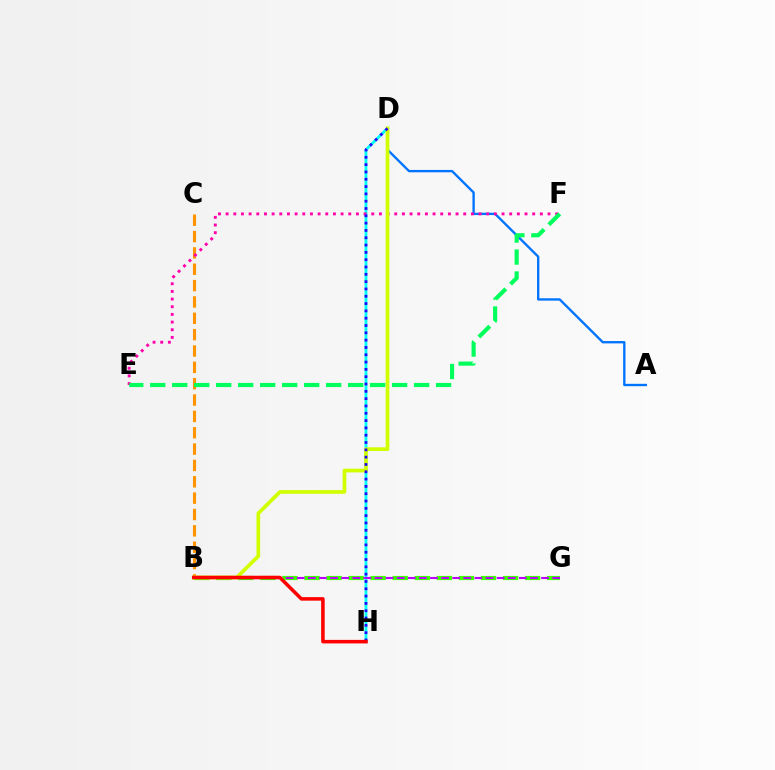{('A', 'D'): [{'color': '#0074ff', 'line_style': 'solid', 'thickness': 1.7}], ('D', 'H'): [{'color': '#00fff6', 'line_style': 'solid', 'thickness': 2.05}, {'color': '#2500ff', 'line_style': 'dotted', 'thickness': 1.99}], ('B', 'C'): [{'color': '#ff9400', 'line_style': 'dashed', 'thickness': 2.22}], ('B', 'G'): [{'color': '#3dff00', 'line_style': 'dashed', 'thickness': 3.0}, {'color': '#b900ff', 'line_style': 'dashed', 'thickness': 1.51}], ('E', 'F'): [{'color': '#ff00ac', 'line_style': 'dotted', 'thickness': 2.08}, {'color': '#00ff5c', 'line_style': 'dashed', 'thickness': 2.99}], ('B', 'D'): [{'color': '#d1ff00', 'line_style': 'solid', 'thickness': 2.67}], ('B', 'H'): [{'color': '#ff0000', 'line_style': 'solid', 'thickness': 2.54}]}